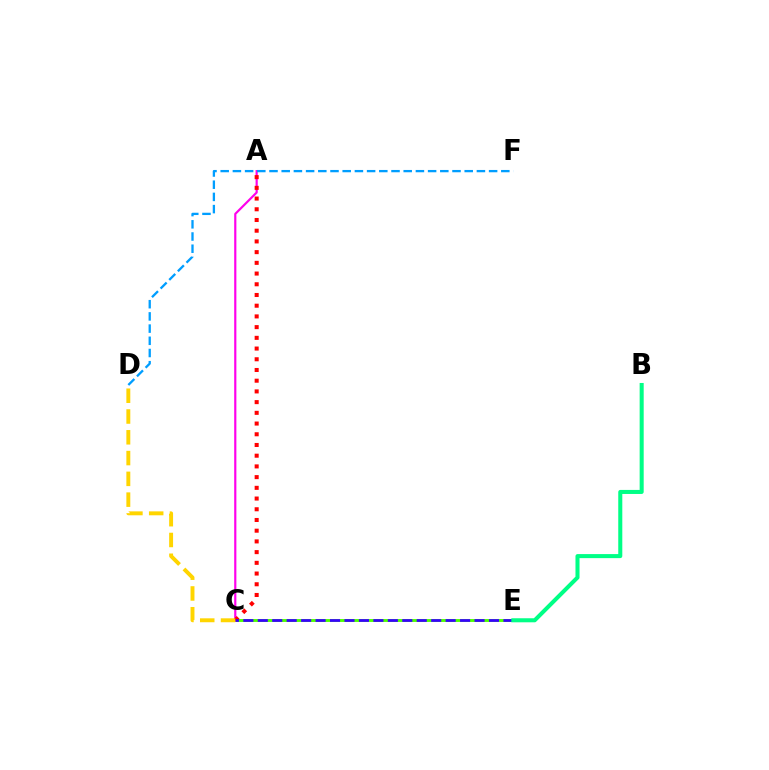{('C', 'E'): [{'color': '#4fff00', 'line_style': 'solid', 'thickness': 2.08}, {'color': '#3700ff', 'line_style': 'dashed', 'thickness': 1.96}], ('A', 'C'): [{'color': '#ff00ed', 'line_style': 'solid', 'thickness': 1.57}, {'color': '#ff0000', 'line_style': 'dotted', 'thickness': 2.91}], ('D', 'F'): [{'color': '#009eff', 'line_style': 'dashed', 'thickness': 1.66}], ('B', 'E'): [{'color': '#00ff86', 'line_style': 'solid', 'thickness': 2.91}], ('C', 'D'): [{'color': '#ffd500', 'line_style': 'dashed', 'thickness': 2.82}]}